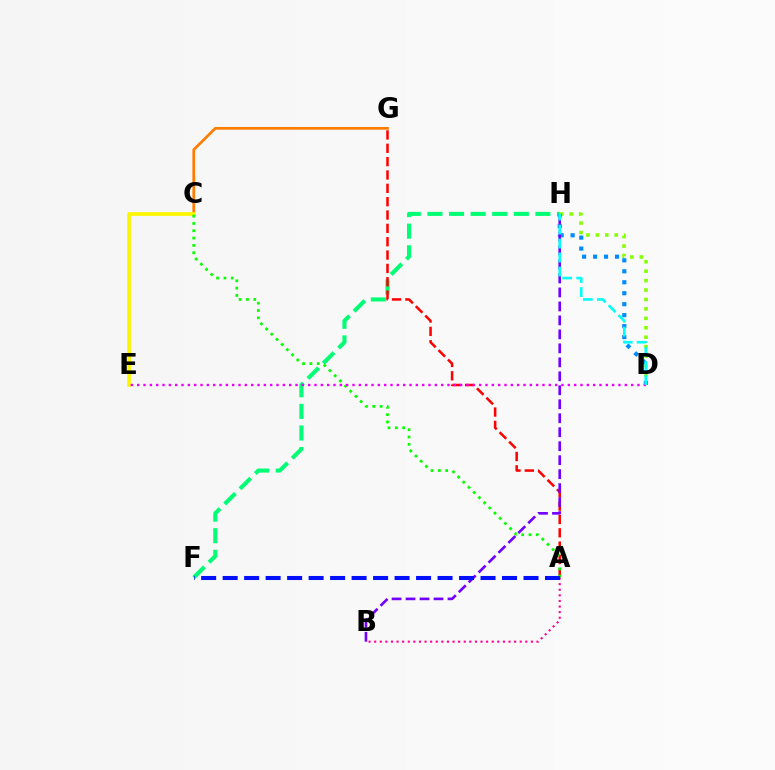{('C', 'G'): [{'color': '#ff7c00', 'line_style': 'solid', 'thickness': 1.95}], ('D', 'H'): [{'color': '#84ff00', 'line_style': 'dotted', 'thickness': 2.56}, {'color': '#008cff', 'line_style': 'dotted', 'thickness': 2.98}, {'color': '#00fff6', 'line_style': 'dashed', 'thickness': 1.9}], ('C', 'E'): [{'color': '#fcf500', 'line_style': 'solid', 'thickness': 2.67}], ('F', 'H'): [{'color': '#00ff74', 'line_style': 'dashed', 'thickness': 2.93}], ('A', 'G'): [{'color': '#ff0000', 'line_style': 'dashed', 'thickness': 1.81}], ('A', 'B'): [{'color': '#ff0094', 'line_style': 'dotted', 'thickness': 1.52}], ('B', 'H'): [{'color': '#7200ff', 'line_style': 'dashed', 'thickness': 1.9}], ('A', 'C'): [{'color': '#08ff00', 'line_style': 'dotted', 'thickness': 1.99}], ('A', 'F'): [{'color': '#0010ff', 'line_style': 'dashed', 'thickness': 2.92}], ('D', 'E'): [{'color': '#ee00ff', 'line_style': 'dotted', 'thickness': 1.72}]}